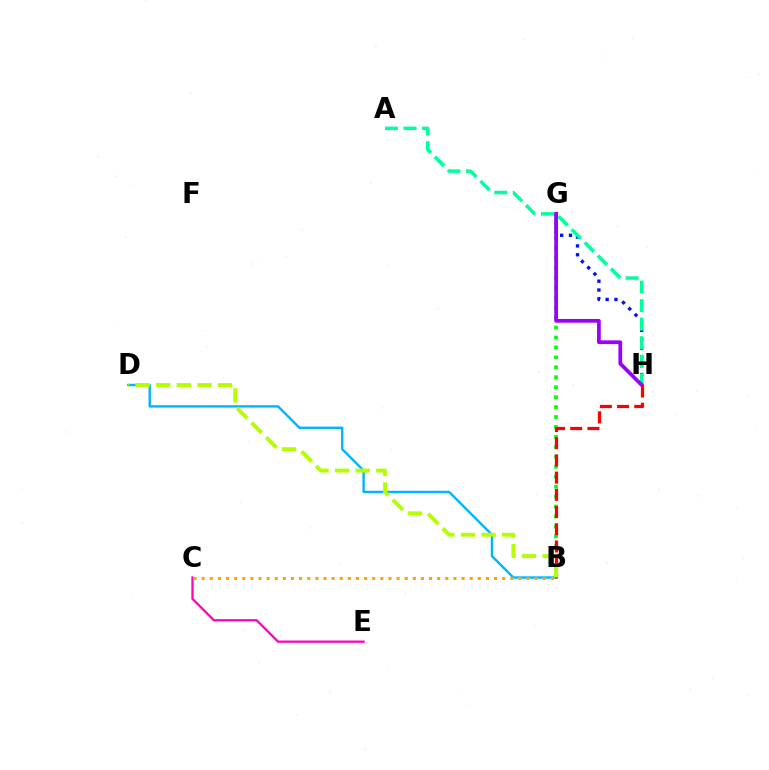{('G', 'H'): [{'color': '#0010ff', 'line_style': 'dotted', 'thickness': 2.4}, {'color': '#9b00ff', 'line_style': 'solid', 'thickness': 2.7}], ('C', 'E'): [{'color': '#ff00bd', 'line_style': 'solid', 'thickness': 1.64}], ('A', 'H'): [{'color': '#00ff9d', 'line_style': 'dashed', 'thickness': 2.52}], ('B', 'D'): [{'color': '#00b5ff', 'line_style': 'solid', 'thickness': 1.72}, {'color': '#b3ff00', 'line_style': 'dashed', 'thickness': 2.8}], ('B', 'G'): [{'color': '#08ff00', 'line_style': 'dotted', 'thickness': 2.7}], ('B', 'H'): [{'color': '#ff0000', 'line_style': 'dashed', 'thickness': 2.34}], ('B', 'C'): [{'color': '#ffa500', 'line_style': 'dotted', 'thickness': 2.21}]}